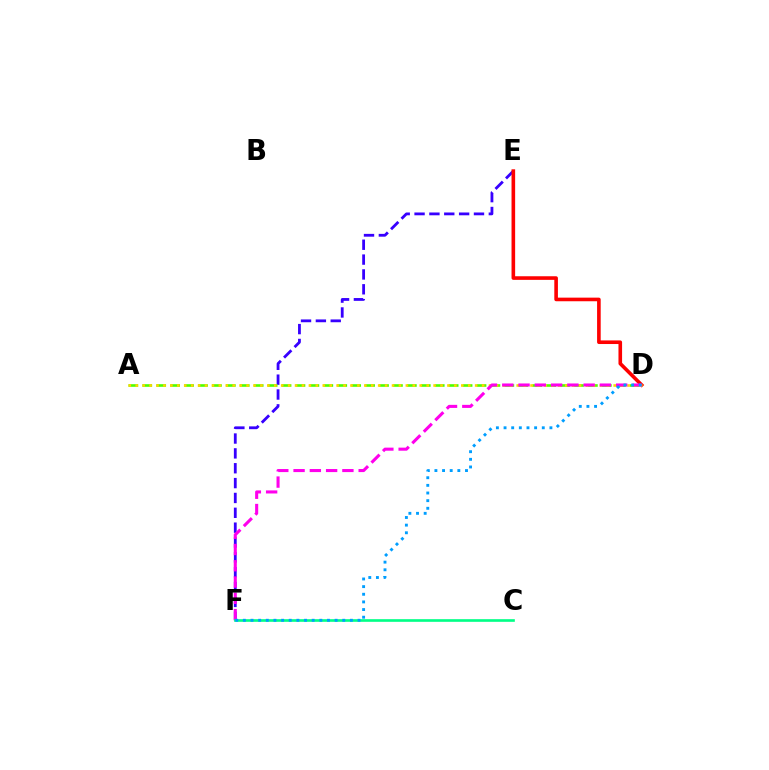{('E', 'F'): [{'color': '#3700ff', 'line_style': 'dashed', 'thickness': 2.02}], ('A', 'D'): [{'color': '#4fff00', 'line_style': 'dashed', 'thickness': 1.89}, {'color': '#ffd500', 'line_style': 'dotted', 'thickness': 1.88}], ('D', 'E'): [{'color': '#ff0000', 'line_style': 'solid', 'thickness': 2.6}], ('D', 'F'): [{'color': '#ff00ed', 'line_style': 'dashed', 'thickness': 2.21}, {'color': '#009eff', 'line_style': 'dotted', 'thickness': 2.08}], ('C', 'F'): [{'color': '#00ff86', 'line_style': 'solid', 'thickness': 1.91}]}